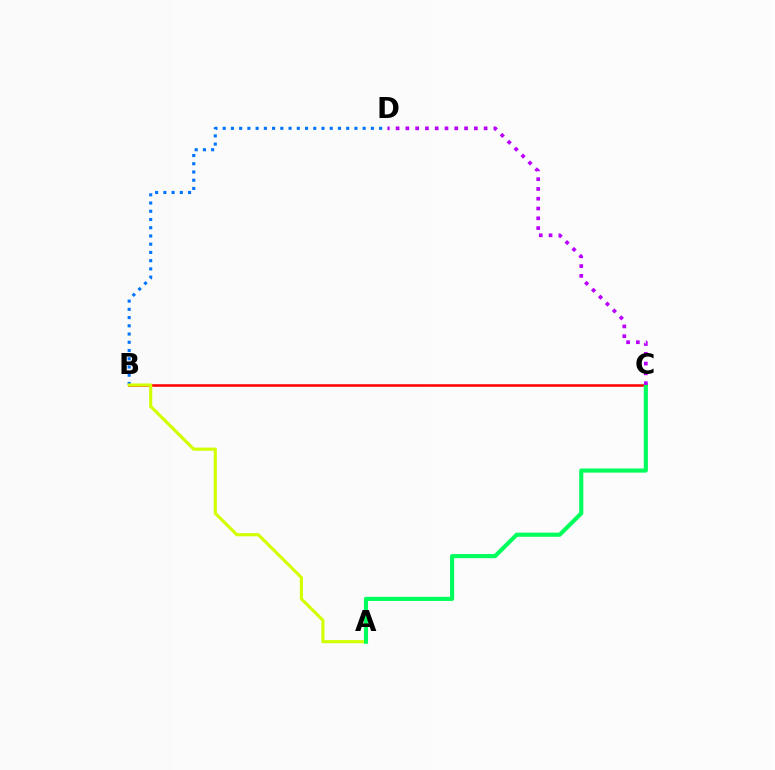{('B', 'C'): [{'color': '#ff0000', 'line_style': 'solid', 'thickness': 1.83}], ('B', 'D'): [{'color': '#0074ff', 'line_style': 'dotted', 'thickness': 2.24}], ('A', 'B'): [{'color': '#d1ff00', 'line_style': 'solid', 'thickness': 2.25}], ('A', 'C'): [{'color': '#00ff5c', 'line_style': 'solid', 'thickness': 2.97}], ('C', 'D'): [{'color': '#b900ff', 'line_style': 'dotted', 'thickness': 2.66}]}